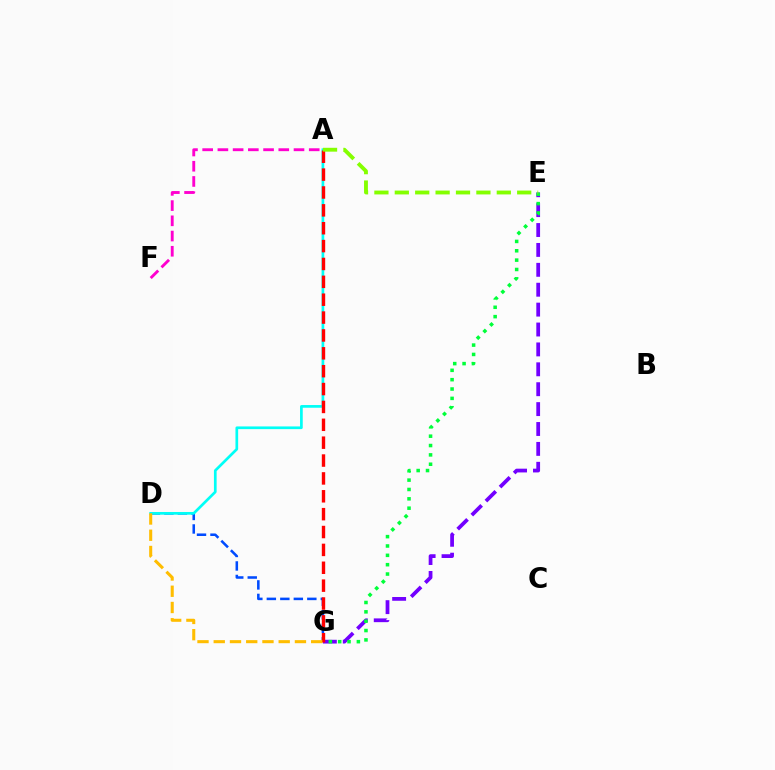{('D', 'G'): [{'color': '#004bff', 'line_style': 'dashed', 'thickness': 1.83}, {'color': '#ffbd00', 'line_style': 'dashed', 'thickness': 2.21}], ('E', 'G'): [{'color': '#7200ff', 'line_style': 'dashed', 'thickness': 2.7}, {'color': '#00ff39', 'line_style': 'dotted', 'thickness': 2.54}], ('A', 'F'): [{'color': '#ff00cf', 'line_style': 'dashed', 'thickness': 2.07}], ('A', 'D'): [{'color': '#00fff6', 'line_style': 'solid', 'thickness': 1.94}], ('A', 'G'): [{'color': '#ff0000', 'line_style': 'dashed', 'thickness': 2.43}], ('A', 'E'): [{'color': '#84ff00', 'line_style': 'dashed', 'thickness': 2.77}]}